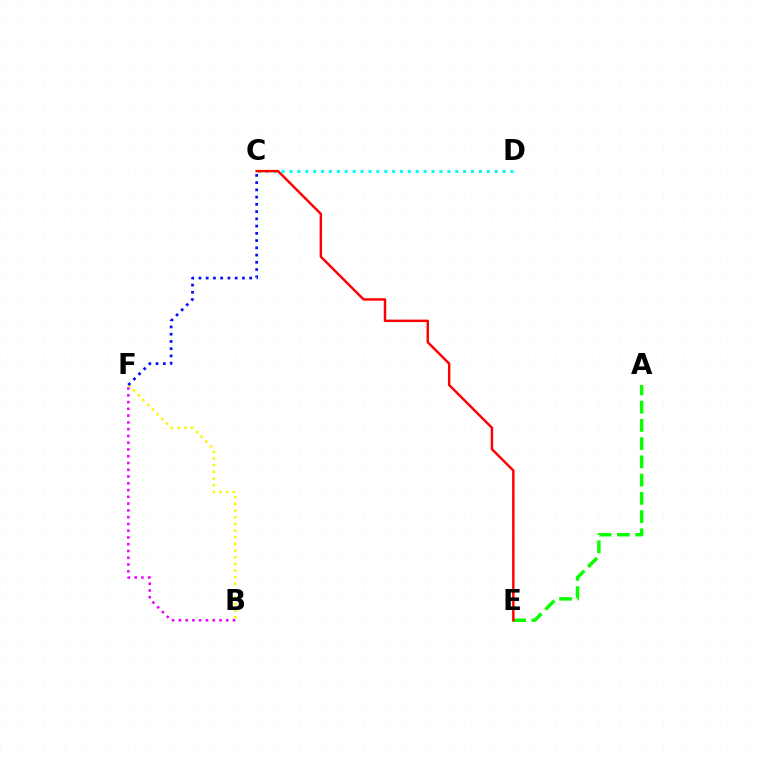{('C', 'D'): [{'color': '#00fff6', 'line_style': 'dotted', 'thickness': 2.14}], ('B', 'F'): [{'color': '#fcf500', 'line_style': 'dotted', 'thickness': 1.81}, {'color': '#ee00ff', 'line_style': 'dotted', 'thickness': 1.84}], ('A', 'E'): [{'color': '#08ff00', 'line_style': 'dashed', 'thickness': 2.48}], ('C', 'E'): [{'color': '#ff0000', 'line_style': 'solid', 'thickness': 1.76}], ('C', 'F'): [{'color': '#0010ff', 'line_style': 'dotted', 'thickness': 1.97}]}